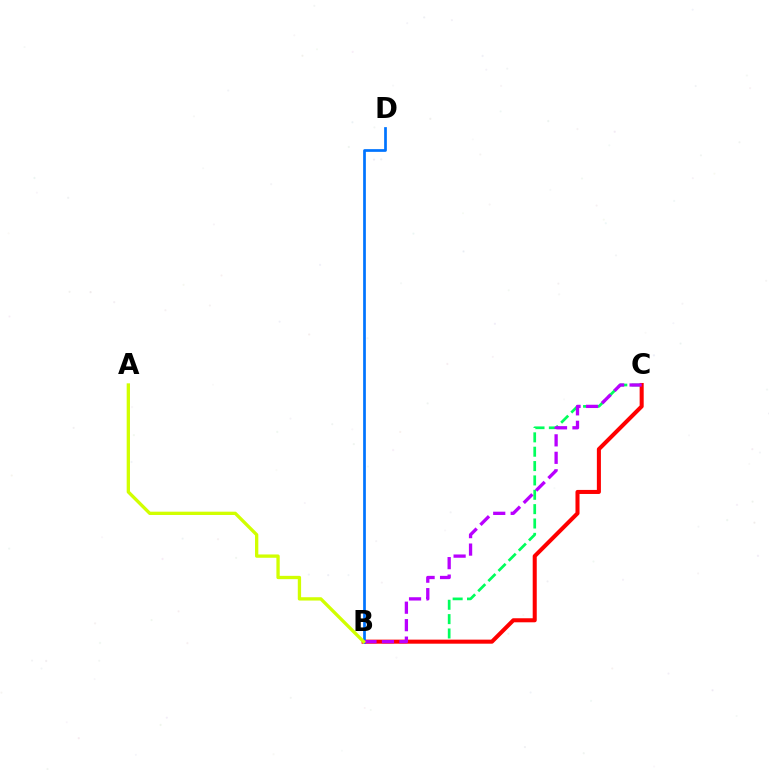{('B', 'C'): [{'color': '#00ff5c', 'line_style': 'dashed', 'thickness': 1.95}, {'color': '#ff0000', 'line_style': 'solid', 'thickness': 2.91}, {'color': '#b900ff', 'line_style': 'dashed', 'thickness': 2.37}], ('B', 'D'): [{'color': '#0074ff', 'line_style': 'solid', 'thickness': 1.96}], ('A', 'B'): [{'color': '#d1ff00', 'line_style': 'solid', 'thickness': 2.39}]}